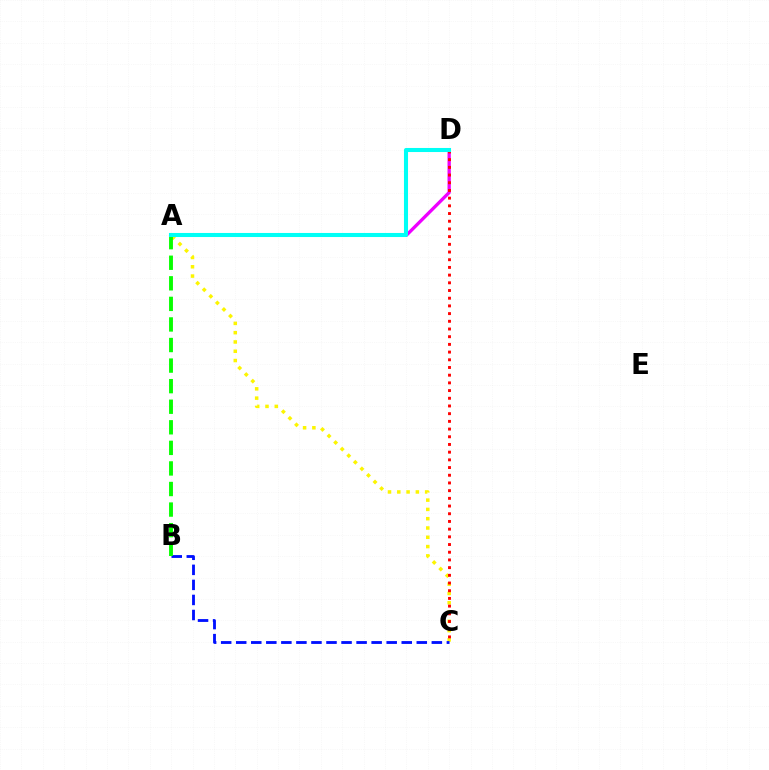{('A', 'D'): [{'color': '#ee00ff', 'line_style': 'solid', 'thickness': 2.38}, {'color': '#00fff6', 'line_style': 'solid', 'thickness': 2.93}], ('A', 'C'): [{'color': '#fcf500', 'line_style': 'dotted', 'thickness': 2.52}], ('B', 'C'): [{'color': '#0010ff', 'line_style': 'dashed', 'thickness': 2.04}], ('A', 'B'): [{'color': '#08ff00', 'line_style': 'dashed', 'thickness': 2.79}], ('C', 'D'): [{'color': '#ff0000', 'line_style': 'dotted', 'thickness': 2.09}]}